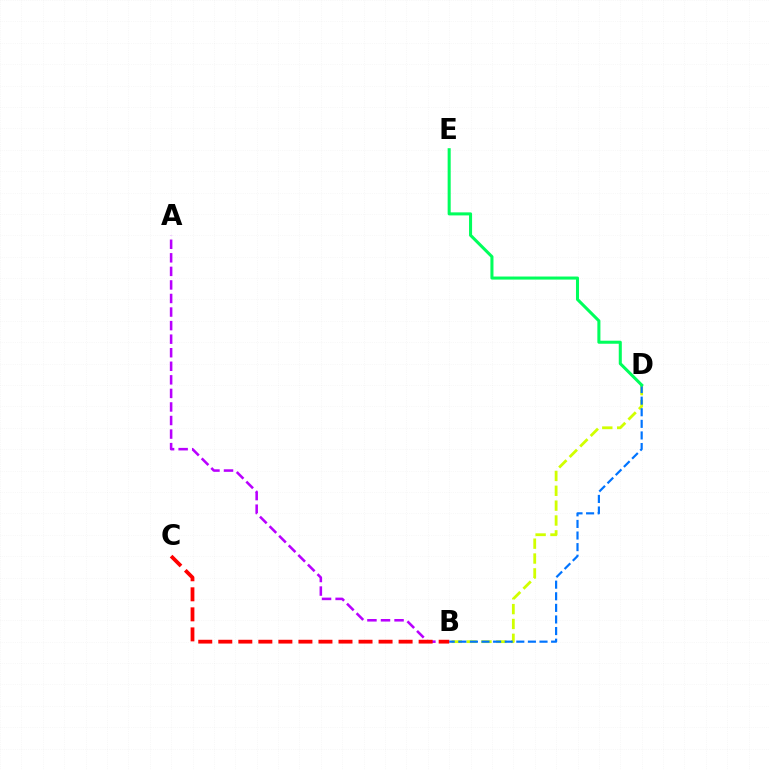{('A', 'B'): [{'color': '#b900ff', 'line_style': 'dashed', 'thickness': 1.84}], ('B', 'D'): [{'color': '#d1ff00', 'line_style': 'dashed', 'thickness': 2.02}, {'color': '#0074ff', 'line_style': 'dashed', 'thickness': 1.58}], ('D', 'E'): [{'color': '#00ff5c', 'line_style': 'solid', 'thickness': 2.2}], ('B', 'C'): [{'color': '#ff0000', 'line_style': 'dashed', 'thickness': 2.72}]}